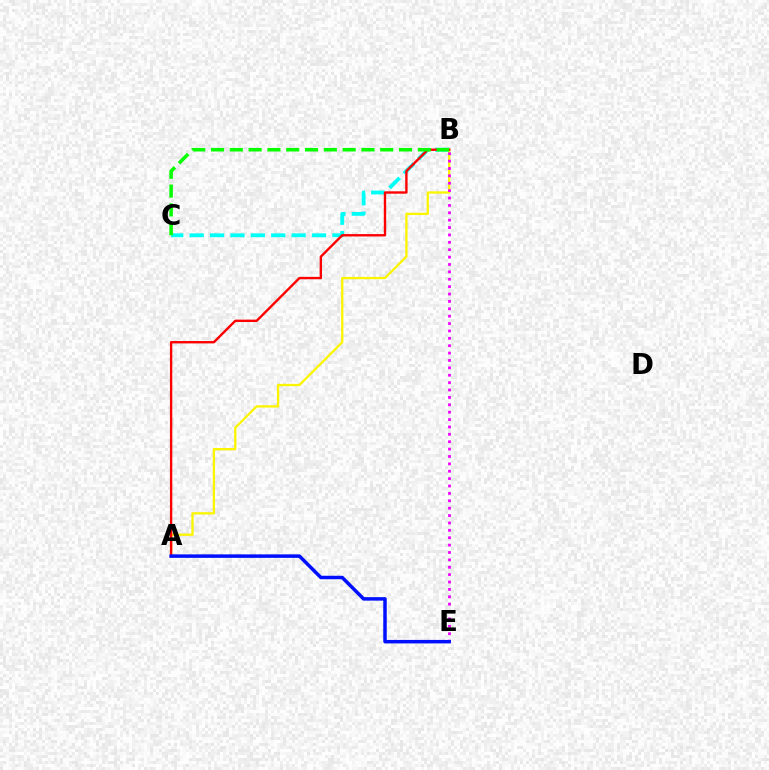{('B', 'C'): [{'color': '#00fff6', 'line_style': 'dashed', 'thickness': 2.77}, {'color': '#08ff00', 'line_style': 'dashed', 'thickness': 2.55}], ('A', 'B'): [{'color': '#fcf500', 'line_style': 'solid', 'thickness': 1.66}, {'color': '#ff0000', 'line_style': 'solid', 'thickness': 1.71}], ('B', 'E'): [{'color': '#ee00ff', 'line_style': 'dotted', 'thickness': 2.01}], ('A', 'E'): [{'color': '#0010ff', 'line_style': 'solid', 'thickness': 2.51}]}